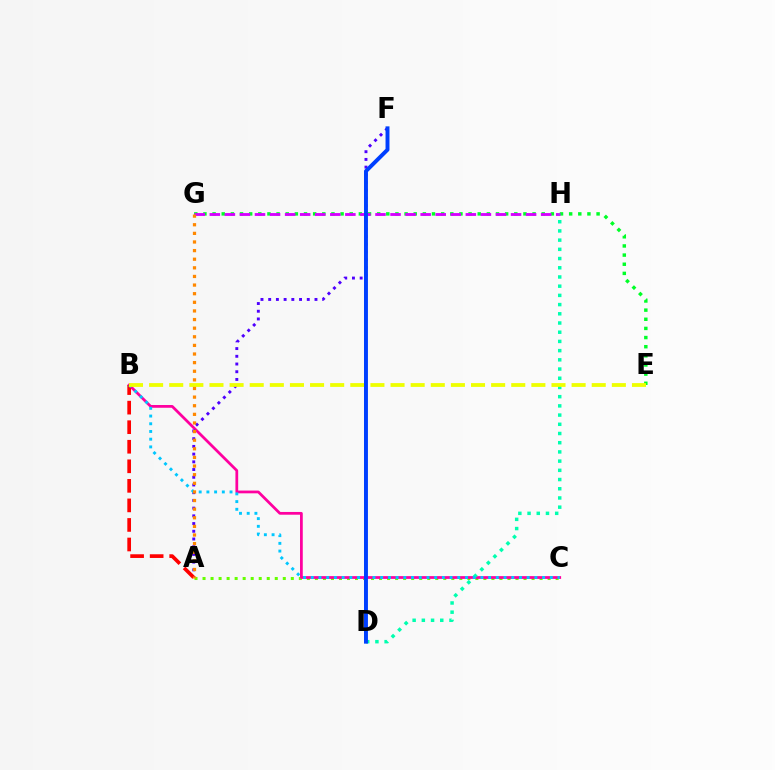{('A', 'C'): [{'color': '#66ff00', 'line_style': 'dotted', 'thickness': 2.18}], ('E', 'G'): [{'color': '#00ff27', 'line_style': 'dotted', 'thickness': 2.48}], ('B', 'C'): [{'color': '#ff00a0', 'line_style': 'solid', 'thickness': 1.98}, {'color': '#00c7ff', 'line_style': 'dotted', 'thickness': 2.1}], ('G', 'H'): [{'color': '#d600ff', 'line_style': 'dashed', 'thickness': 2.05}], ('D', 'H'): [{'color': '#00ffaf', 'line_style': 'dotted', 'thickness': 2.5}], ('A', 'F'): [{'color': '#4f00ff', 'line_style': 'dotted', 'thickness': 2.1}], ('A', 'B'): [{'color': '#ff0000', 'line_style': 'dashed', 'thickness': 2.66}], ('B', 'E'): [{'color': '#eeff00', 'line_style': 'dashed', 'thickness': 2.73}], ('D', 'F'): [{'color': '#003fff', 'line_style': 'solid', 'thickness': 2.83}], ('A', 'G'): [{'color': '#ff8800', 'line_style': 'dotted', 'thickness': 2.34}]}